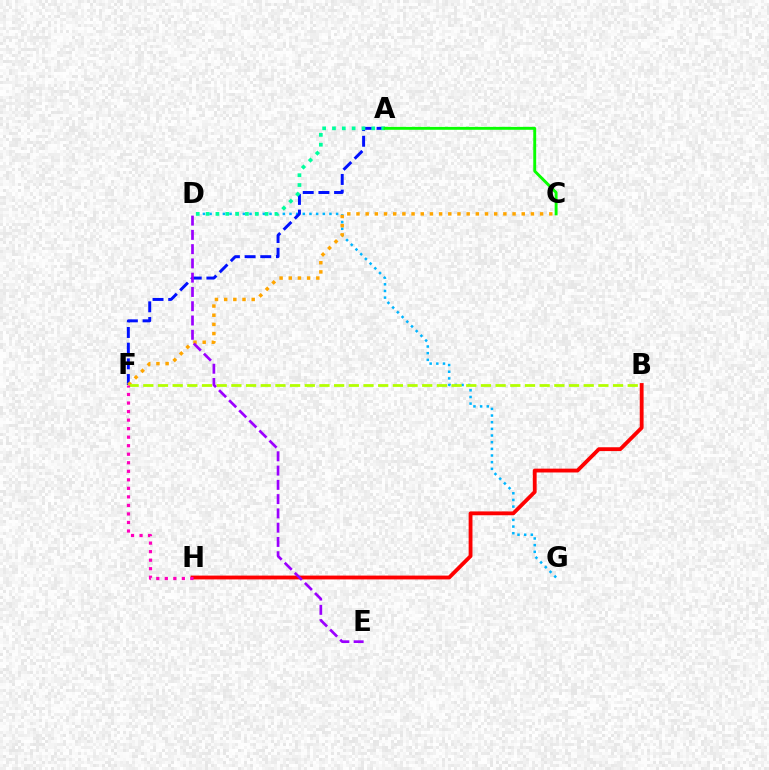{('D', 'G'): [{'color': '#00b5ff', 'line_style': 'dotted', 'thickness': 1.81}], ('A', 'F'): [{'color': '#0010ff', 'line_style': 'dashed', 'thickness': 2.13}], ('A', 'D'): [{'color': '#00ff9d', 'line_style': 'dotted', 'thickness': 2.67}], ('C', 'F'): [{'color': '#ffa500', 'line_style': 'dotted', 'thickness': 2.49}], ('B', 'F'): [{'color': '#b3ff00', 'line_style': 'dashed', 'thickness': 1.99}], ('A', 'C'): [{'color': '#08ff00', 'line_style': 'solid', 'thickness': 2.09}], ('B', 'H'): [{'color': '#ff0000', 'line_style': 'solid', 'thickness': 2.76}], ('F', 'H'): [{'color': '#ff00bd', 'line_style': 'dotted', 'thickness': 2.32}], ('D', 'E'): [{'color': '#9b00ff', 'line_style': 'dashed', 'thickness': 1.94}]}